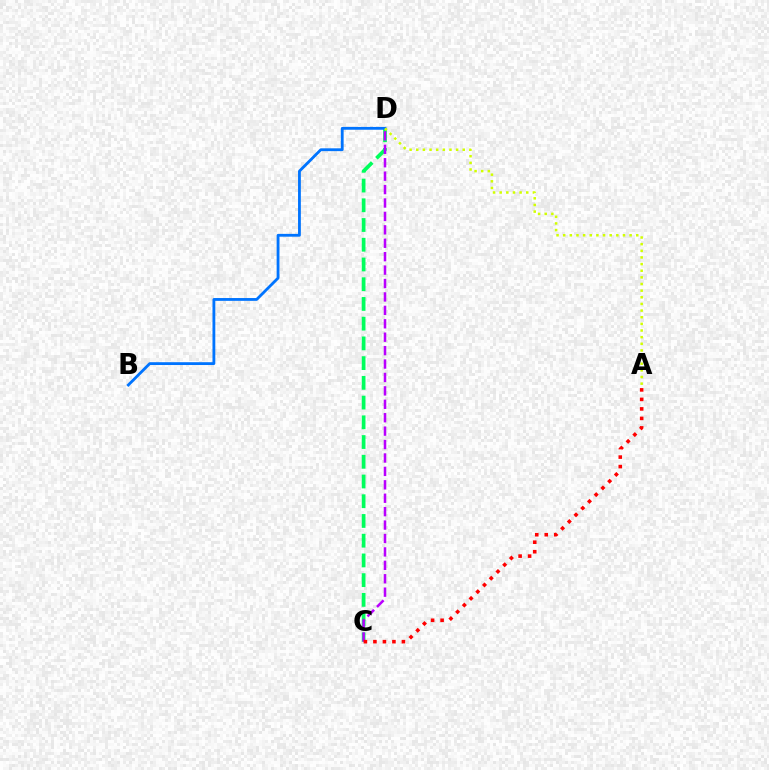{('C', 'D'): [{'color': '#00ff5c', 'line_style': 'dashed', 'thickness': 2.68}, {'color': '#b900ff', 'line_style': 'dashed', 'thickness': 1.82}], ('B', 'D'): [{'color': '#0074ff', 'line_style': 'solid', 'thickness': 2.03}], ('A', 'D'): [{'color': '#d1ff00', 'line_style': 'dotted', 'thickness': 1.8}], ('A', 'C'): [{'color': '#ff0000', 'line_style': 'dotted', 'thickness': 2.58}]}